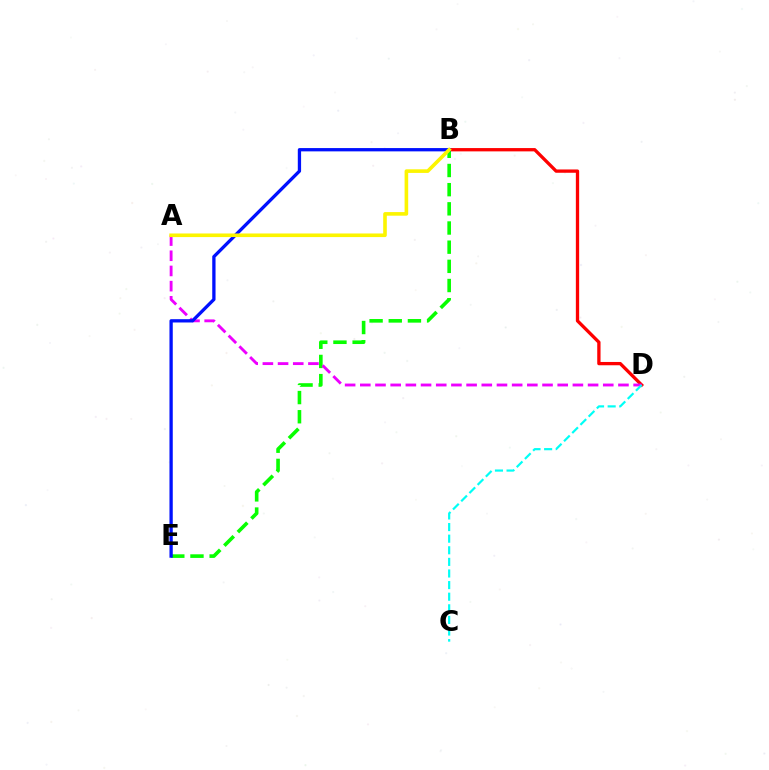{('B', 'D'): [{'color': '#ff0000', 'line_style': 'solid', 'thickness': 2.38}], ('B', 'E'): [{'color': '#08ff00', 'line_style': 'dashed', 'thickness': 2.6}, {'color': '#0010ff', 'line_style': 'solid', 'thickness': 2.37}], ('A', 'D'): [{'color': '#ee00ff', 'line_style': 'dashed', 'thickness': 2.06}], ('C', 'D'): [{'color': '#00fff6', 'line_style': 'dashed', 'thickness': 1.58}], ('A', 'B'): [{'color': '#fcf500', 'line_style': 'solid', 'thickness': 2.59}]}